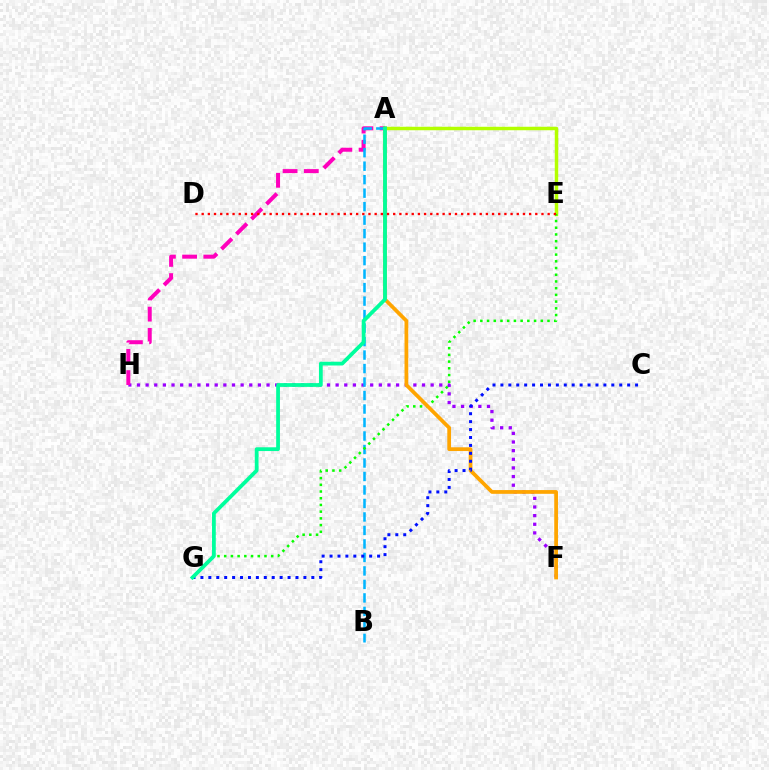{('A', 'E'): [{'color': '#b3ff00', 'line_style': 'solid', 'thickness': 2.5}], ('F', 'H'): [{'color': '#9b00ff', 'line_style': 'dotted', 'thickness': 2.35}], ('A', 'H'): [{'color': '#ff00bd', 'line_style': 'dashed', 'thickness': 2.88}], ('A', 'B'): [{'color': '#00b5ff', 'line_style': 'dashed', 'thickness': 1.83}], ('E', 'G'): [{'color': '#08ff00', 'line_style': 'dotted', 'thickness': 1.82}], ('A', 'F'): [{'color': '#ffa500', 'line_style': 'solid', 'thickness': 2.69}], ('C', 'G'): [{'color': '#0010ff', 'line_style': 'dotted', 'thickness': 2.15}], ('A', 'G'): [{'color': '#00ff9d', 'line_style': 'solid', 'thickness': 2.72}], ('D', 'E'): [{'color': '#ff0000', 'line_style': 'dotted', 'thickness': 1.68}]}